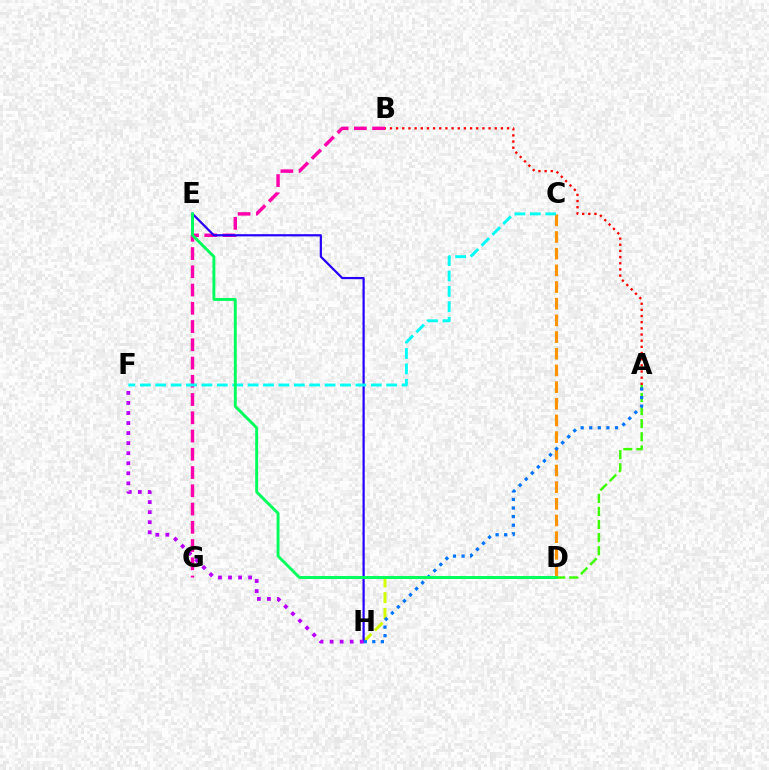{('B', 'G'): [{'color': '#ff00ac', 'line_style': 'dashed', 'thickness': 2.48}], ('A', 'D'): [{'color': '#3dff00', 'line_style': 'dashed', 'thickness': 1.78}], ('D', 'H'): [{'color': '#d1ff00', 'line_style': 'dashed', 'thickness': 2.14}], ('C', 'D'): [{'color': '#ff9400', 'line_style': 'dashed', 'thickness': 2.27}], ('E', 'H'): [{'color': '#2500ff', 'line_style': 'solid', 'thickness': 1.59}], ('A', 'H'): [{'color': '#0074ff', 'line_style': 'dotted', 'thickness': 2.33}], ('F', 'H'): [{'color': '#b900ff', 'line_style': 'dotted', 'thickness': 2.73}], ('A', 'B'): [{'color': '#ff0000', 'line_style': 'dotted', 'thickness': 1.67}], ('C', 'F'): [{'color': '#00fff6', 'line_style': 'dashed', 'thickness': 2.09}], ('D', 'E'): [{'color': '#00ff5c', 'line_style': 'solid', 'thickness': 2.1}]}